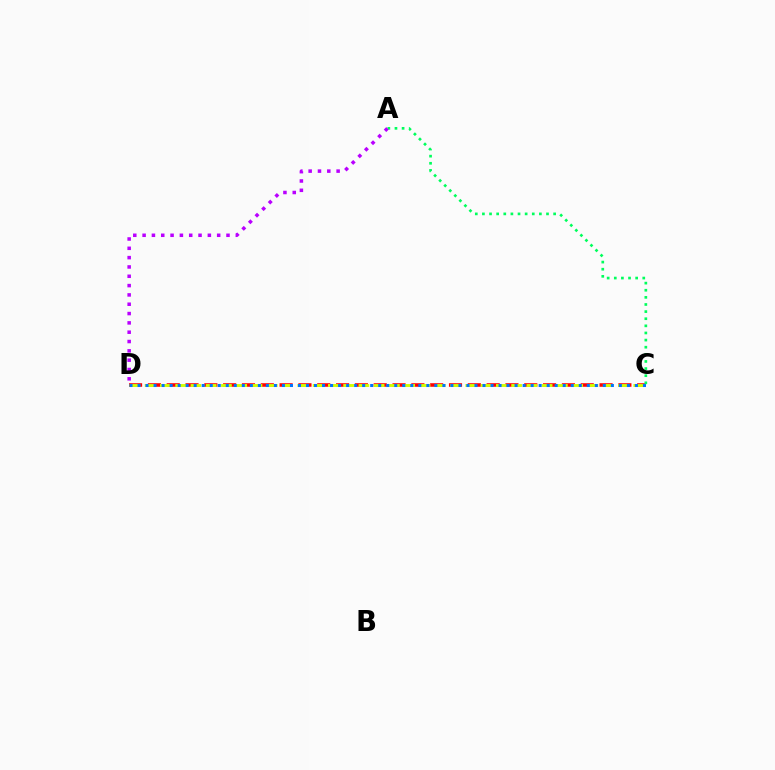{('C', 'D'): [{'color': '#ff0000', 'line_style': 'dashed', 'thickness': 2.56}, {'color': '#d1ff00', 'line_style': 'dashed', 'thickness': 2.07}, {'color': '#0074ff', 'line_style': 'dotted', 'thickness': 2.18}], ('A', 'C'): [{'color': '#00ff5c', 'line_style': 'dotted', 'thickness': 1.93}], ('A', 'D'): [{'color': '#b900ff', 'line_style': 'dotted', 'thickness': 2.53}]}